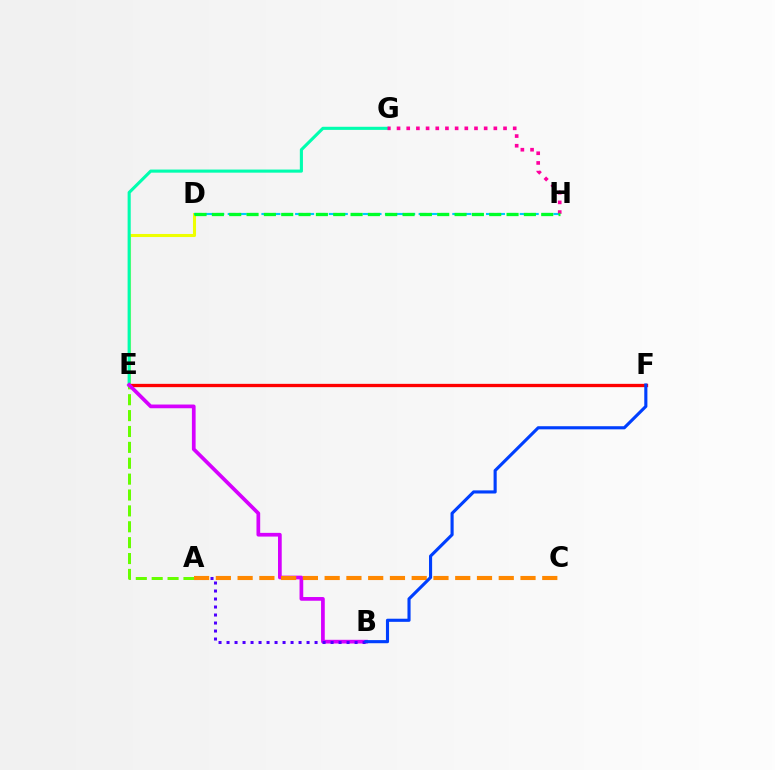{('D', 'E'): [{'color': '#eeff00', 'line_style': 'solid', 'thickness': 2.2}], ('E', 'G'): [{'color': '#00ffaf', 'line_style': 'solid', 'thickness': 2.24}], ('D', 'H'): [{'color': '#00c7ff', 'line_style': 'dashed', 'thickness': 1.53}, {'color': '#00ff27', 'line_style': 'dashed', 'thickness': 2.35}], ('E', 'F'): [{'color': '#ff0000', 'line_style': 'solid', 'thickness': 2.37}], ('G', 'H'): [{'color': '#ff00a0', 'line_style': 'dotted', 'thickness': 2.63}], ('A', 'E'): [{'color': '#66ff00', 'line_style': 'dashed', 'thickness': 2.16}], ('B', 'E'): [{'color': '#d600ff', 'line_style': 'solid', 'thickness': 2.67}], ('A', 'B'): [{'color': '#4f00ff', 'line_style': 'dotted', 'thickness': 2.17}], ('A', 'C'): [{'color': '#ff8800', 'line_style': 'dashed', 'thickness': 2.96}], ('B', 'F'): [{'color': '#003fff', 'line_style': 'solid', 'thickness': 2.25}]}